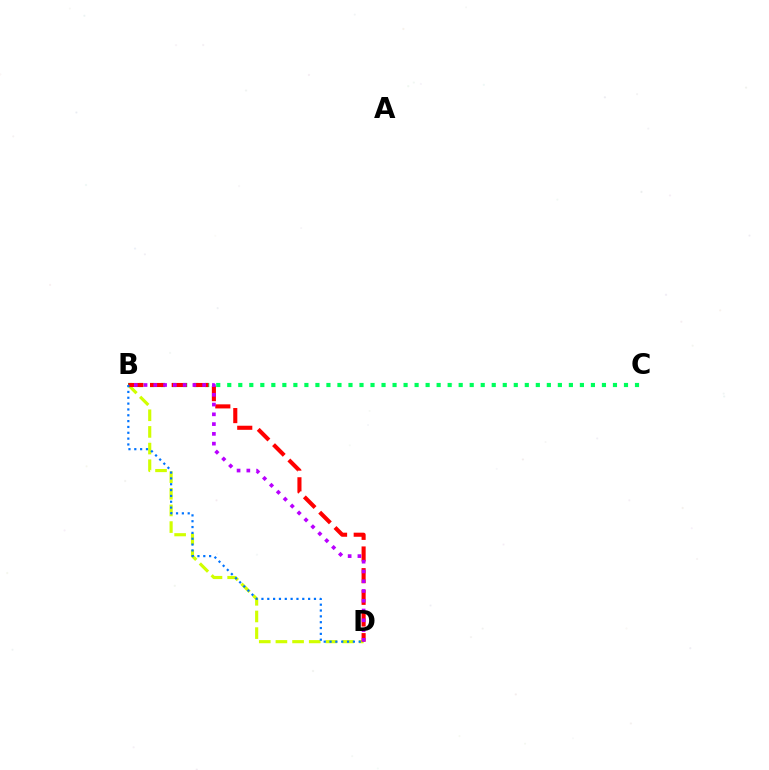{('B', 'D'): [{'color': '#d1ff00', 'line_style': 'dashed', 'thickness': 2.26}, {'color': '#ff0000', 'line_style': 'dashed', 'thickness': 2.94}, {'color': '#0074ff', 'line_style': 'dotted', 'thickness': 1.59}, {'color': '#b900ff', 'line_style': 'dotted', 'thickness': 2.65}], ('B', 'C'): [{'color': '#00ff5c', 'line_style': 'dotted', 'thickness': 2.99}]}